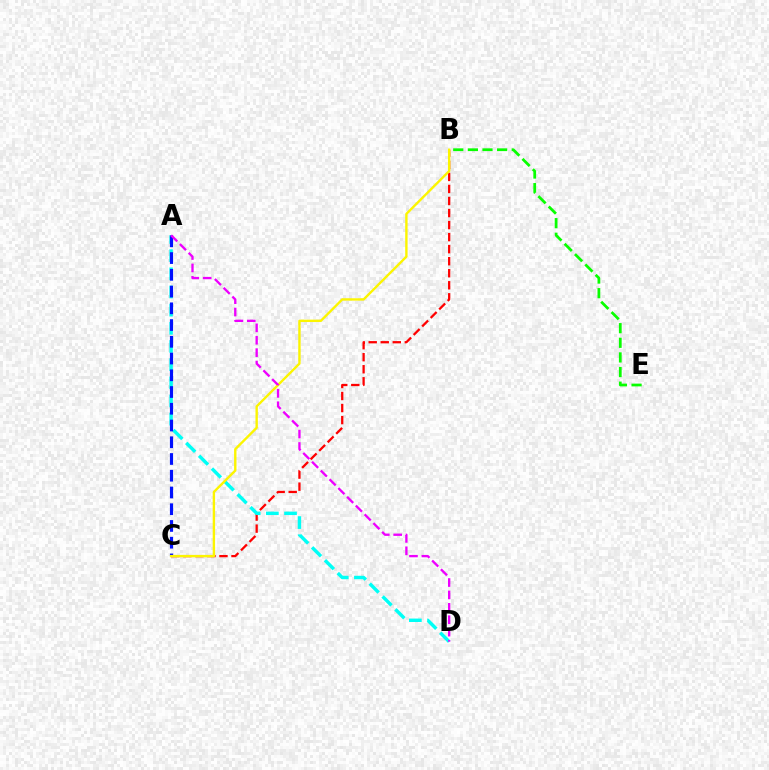{('B', 'E'): [{'color': '#08ff00', 'line_style': 'dashed', 'thickness': 1.99}], ('B', 'C'): [{'color': '#ff0000', 'line_style': 'dashed', 'thickness': 1.64}, {'color': '#fcf500', 'line_style': 'solid', 'thickness': 1.72}], ('A', 'D'): [{'color': '#00fff6', 'line_style': 'dashed', 'thickness': 2.47}, {'color': '#ee00ff', 'line_style': 'dashed', 'thickness': 1.68}], ('A', 'C'): [{'color': '#0010ff', 'line_style': 'dashed', 'thickness': 2.27}]}